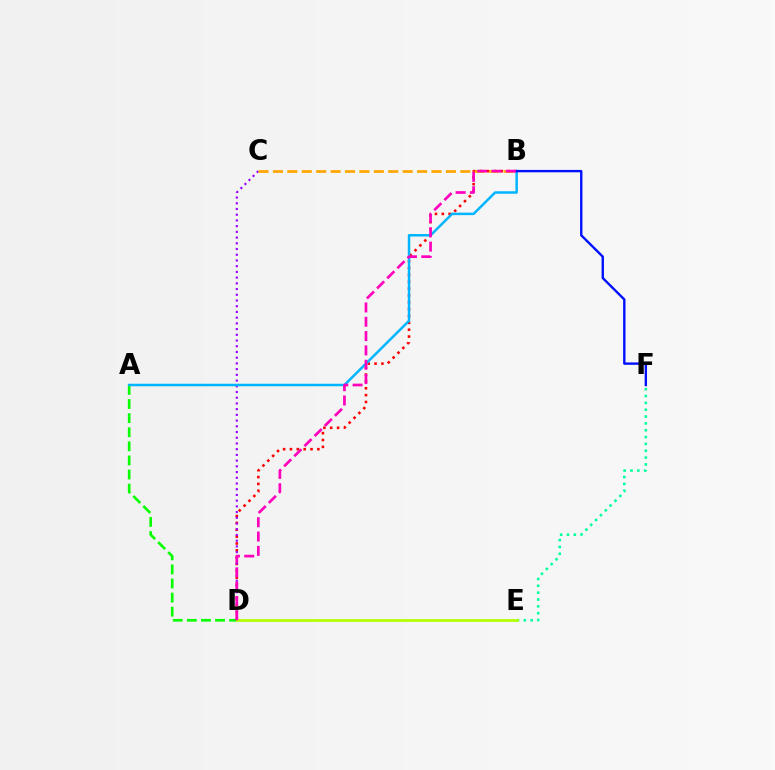{('B', 'D'): [{'color': '#ff0000', 'line_style': 'dotted', 'thickness': 1.86}, {'color': '#ff00bd', 'line_style': 'dashed', 'thickness': 1.95}], ('C', 'D'): [{'color': '#9b00ff', 'line_style': 'dotted', 'thickness': 1.55}], ('B', 'C'): [{'color': '#ffa500', 'line_style': 'dashed', 'thickness': 1.96}], ('E', 'F'): [{'color': '#00ff9d', 'line_style': 'dotted', 'thickness': 1.86}], ('A', 'D'): [{'color': '#08ff00', 'line_style': 'dashed', 'thickness': 1.92}], ('A', 'B'): [{'color': '#00b5ff', 'line_style': 'solid', 'thickness': 1.79}], ('D', 'E'): [{'color': '#b3ff00', 'line_style': 'solid', 'thickness': 1.97}], ('B', 'F'): [{'color': '#0010ff', 'line_style': 'solid', 'thickness': 1.71}]}